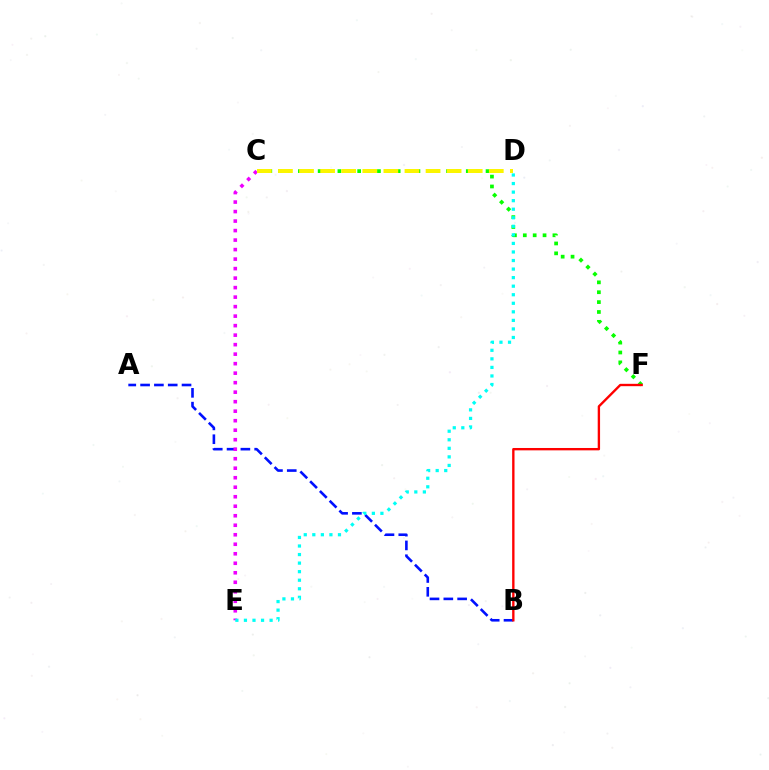{('A', 'B'): [{'color': '#0010ff', 'line_style': 'dashed', 'thickness': 1.88}], ('C', 'F'): [{'color': '#08ff00', 'line_style': 'dotted', 'thickness': 2.68}], ('C', 'E'): [{'color': '#ee00ff', 'line_style': 'dotted', 'thickness': 2.58}], ('B', 'F'): [{'color': '#ff0000', 'line_style': 'solid', 'thickness': 1.7}], ('C', 'D'): [{'color': '#fcf500', 'line_style': 'dashed', 'thickness': 2.86}], ('D', 'E'): [{'color': '#00fff6', 'line_style': 'dotted', 'thickness': 2.32}]}